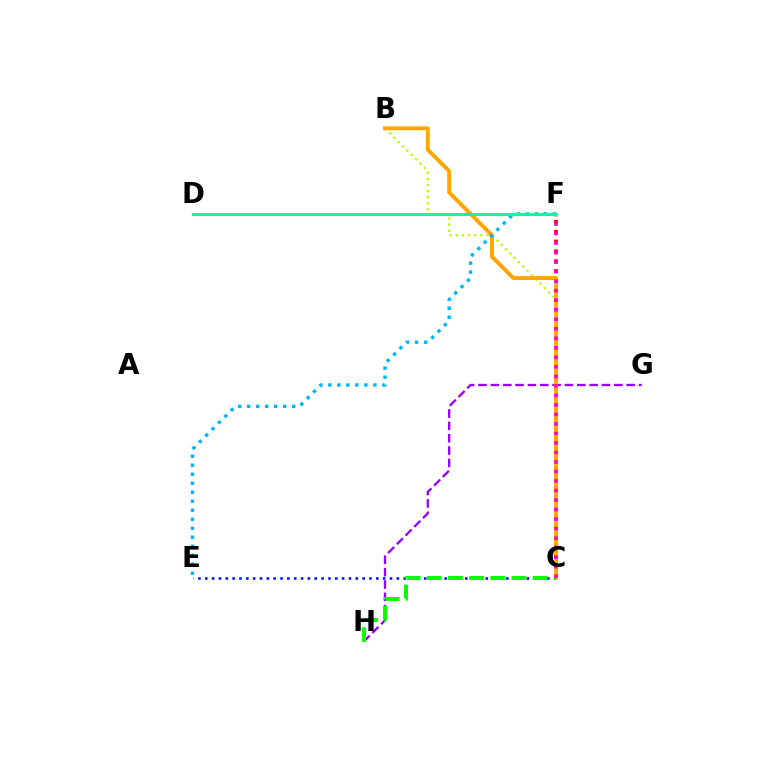{('C', 'E'): [{'color': '#0010ff', 'line_style': 'dotted', 'thickness': 1.86}], ('B', 'C'): [{'color': '#b3ff00', 'line_style': 'dotted', 'thickness': 1.66}, {'color': '#ffa500', 'line_style': 'solid', 'thickness': 2.82}], ('C', 'F'): [{'color': '#ff0000', 'line_style': 'dotted', 'thickness': 2.67}, {'color': '#ff00bd', 'line_style': 'dotted', 'thickness': 2.59}], ('G', 'H'): [{'color': '#9b00ff', 'line_style': 'dashed', 'thickness': 1.68}], ('C', 'H'): [{'color': '#08ff00', 'line_style': 'dashed', 'thickness': 2.87}], ('E', 'F'): [{'color': '#00b5ff', 'line_style': 'dotted', 'thickness': 2.45}], ('D', 'F'): [{'color': '#00ff9d', 'line_style': 'solid', 'thickness': 2.2}]}